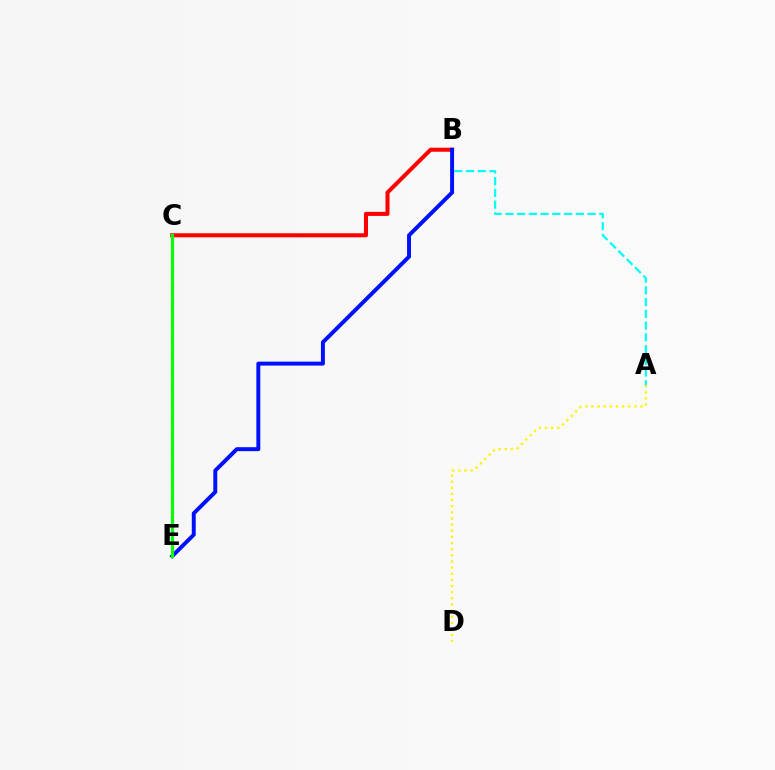{('B', 'C'): [{'color': '#ff0000', 'line_style': 'solid', 'thickness': 2.91}], ('A', 'B'): [{'color': '#00fff6', 'line_style': 'dashed', 'thickness': 1.59}], ('B', 'E'): [{'color': '#0010ff', 'line_style': 'solid', 'thickness': 2.84}], ('C', 'E'): [{'color': '#ee00ff', 'line_style': 'dashed', 'thickness': 2.2}, {'color': '#08ff00', 'line_style': 'solid', 'thickness': 2.28}], ('A', 'D'): [{'color': '#fcf500', 'line_style': 'dotted', 'thickness': 1.67}]}